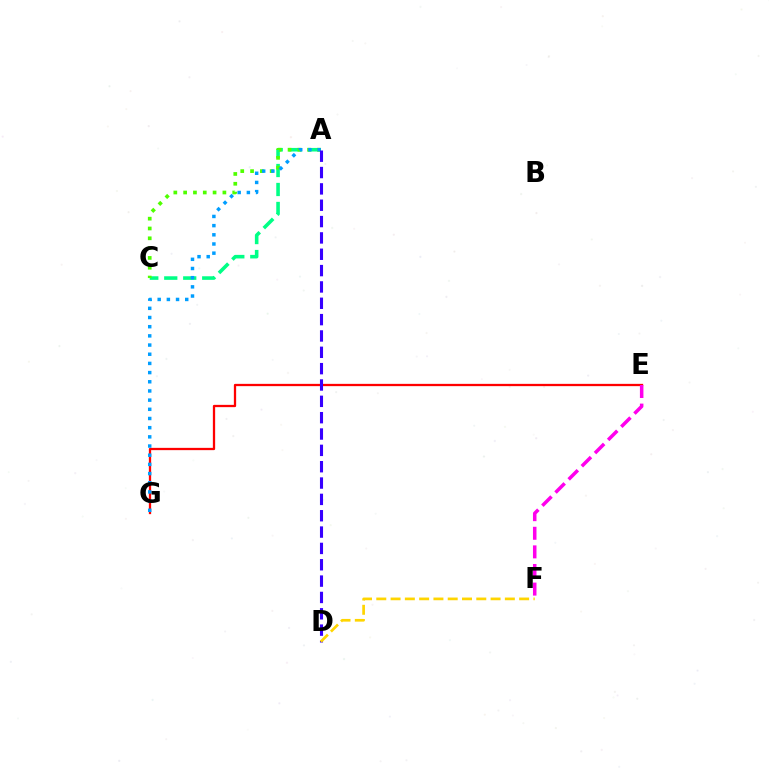{('E', 'G'): [{'color': '#ff0000', 'line_style': 'solid', 'thickness': 1.64}], ('A', 'C'): [{'color': '#00ff86', 'line_style': 'dashed', 'thickness': 2.58}, {'color': '#4fff00', 'line_style': 'dotted', 'thickness': 2.67}], ('A', 'G'): [{'color': '#009eff', 'line_style': 'dotted', 'thickness': 2.49}], ('A', 'D'): [{'color': '#3700ff', 'line_style': 'dashed', 'thickness': 2.22}], ('D', 'F'): [{'color': '#ffd500', 'line_style': 'dashed', 'thickness': 1.94}], ('E', 'F'): [{'color': '#ff00ed', 'line_style': 'dashed', 'thickness': 2.53}]}